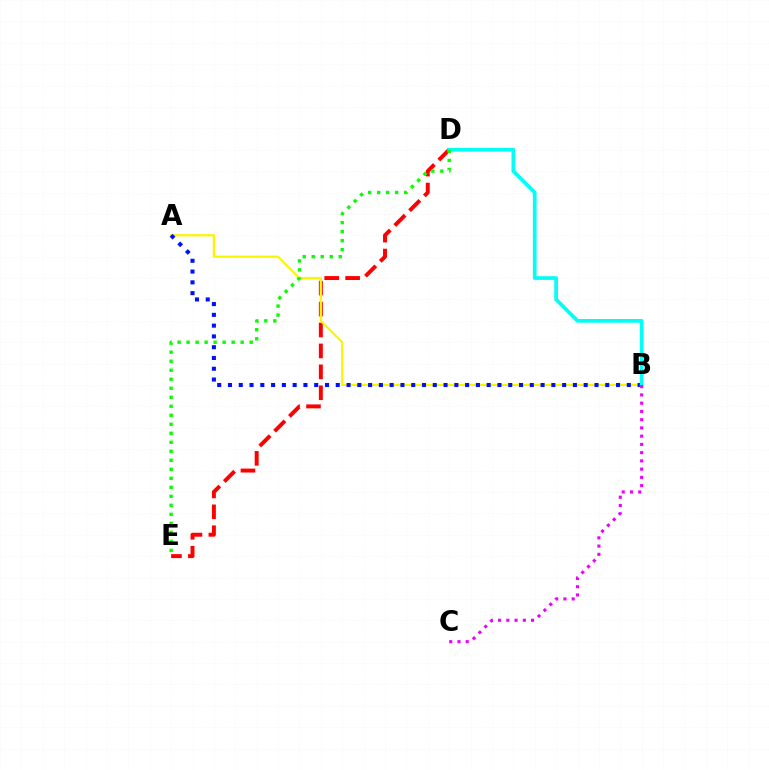{('D', 'E'): [{'color': '#ff0000', 'line_style': 'dashed', 'thickness': 2.84}, {'color': '#08ff00', 'line_style': 'dotted', 'thickness': 2.45}], ('A', 'B'): [{'color': '#fcf500', 'line_style': 'solid', 'thickness': 1.61}, {'color': '#0010ff', 'line_style': 'dotted', 'thickness': 2.93}], ('B', 'D'): [{'color': '#00fff6', 'line_style': 'solid', 'thickness': 2.68}], ('B', 'C'): [{'color': '#ee00ff', 'line_style': 'dotted', 'thickness': 2.24}]}